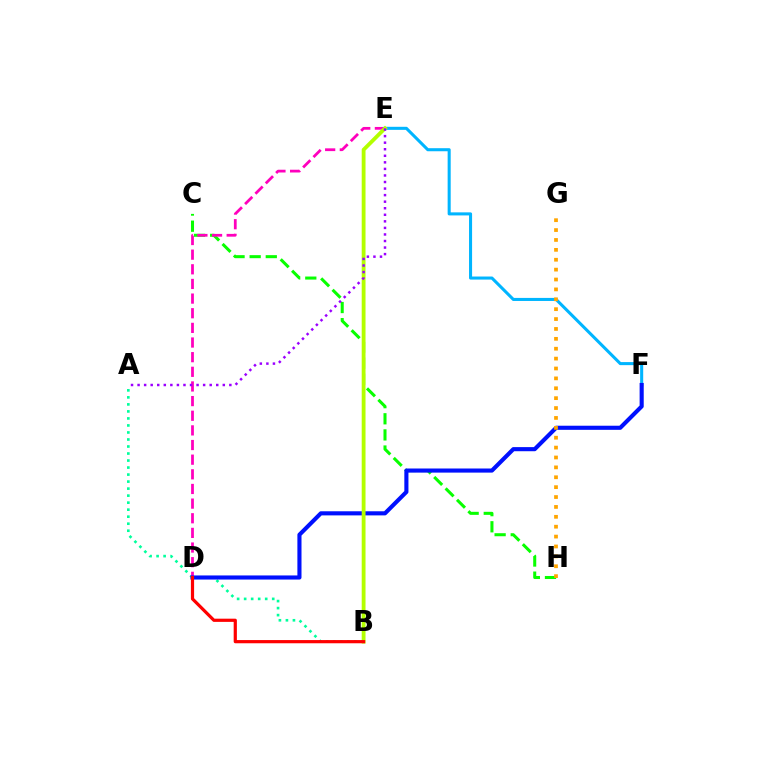{('A', 'B'): [{'color': '#00ff9d', 'line_style': 'dotted', 'thickness': 1.91}], ('C', 'H'): [{'color': '#08ff00', 'line_style': 'dashed', 'thickness': 2.19}], ('D', 'E'): [{'color': '#ff00bd', 'line_style': 'dashed', 'thickness': 1.99}], ('E', 'F'): [{'color': '#00b5ff', 'line_style': 'solid', 'thickness': 2.2}], ('D', 'F'): [{'color': '#0010ff', 'line_style': 'solid', 'thickness': 2.96}], ('G', 'H'): [{'color': '#ffa500', 'line_style': 'dotted', 'thickness': 2.69}], ('B', 'E'): [{'color': '#b3ff00', 'line_style': 'solid', 'thickness': 2.75}], ('A', 'E'): [{'color': '#9b00ff', 'line_style': 'dotted', 'thickness': 1.78}], ('B', 'D'): [{'color': '#ff0000', 'line_style': 'solid', 'thickness': 2.3}]}